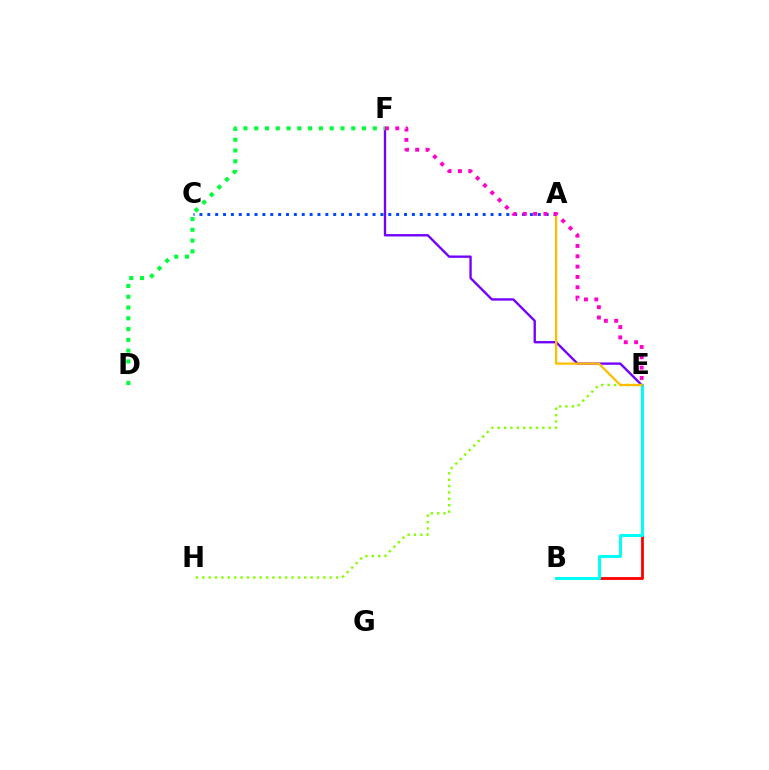{('B', 'E'): [{'color': '#ff0000', 'line_style': 'solid', 'thickness': 2.02}, {'color': '#00fff6', 'line_style': 'solid', 'thickness': 2.15}], ('E', 'F'): [{'color': '#7200ff', 'line_style': 'solid', 'thickness': 1.69}, {'color': '#ff00cf', 'line_style': 'dotted', 'thickness': 2.8}], ('A', 'C'): [{'color': '#004bff', 'line_style': 'dotted', 'thickness': 2.14}], ('D', 'F'): [{'color': '#00ff39', 'line_style': 'dotted', 'thickness': 2.93}], ('E', 'H'): [{'color': '#84ff00', 'line_style': 'dotted', 'thickness': 1.73}], ('A', 'E'): [{'color': '#ffbd00', 'line_style': 'solid', 'thickness': 1.62}]}